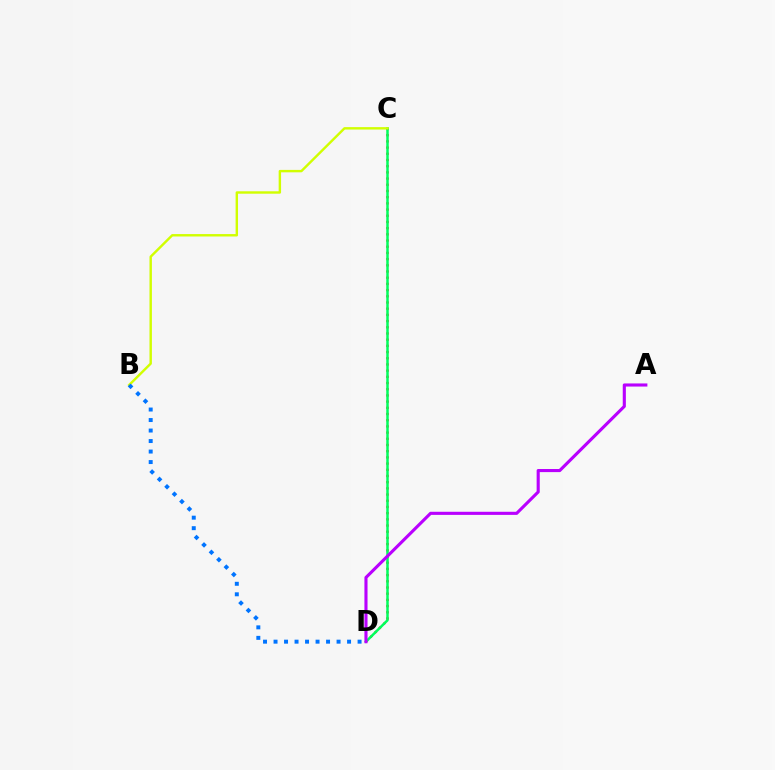{('C', 'D'): [{'color': '#ff0000', 'line_style': 'dotted', 'thickness': 1.68}, {'color': '#00ff5c', 'line_style': 'solid', 'thickness': 1.79}], ('B', 'C'): [{'color': '#d1ff00', 'line_style': 'solid', 'thickness': 1.74}], ('B', 'D'): [{'color': '#0074ff', 'line_style': 'dotted', 'thickness': 2.85}], ('A', 'D'): [{'color': '#b900ff', 'line_style': 'solid', 'thickness': 2.24}]}